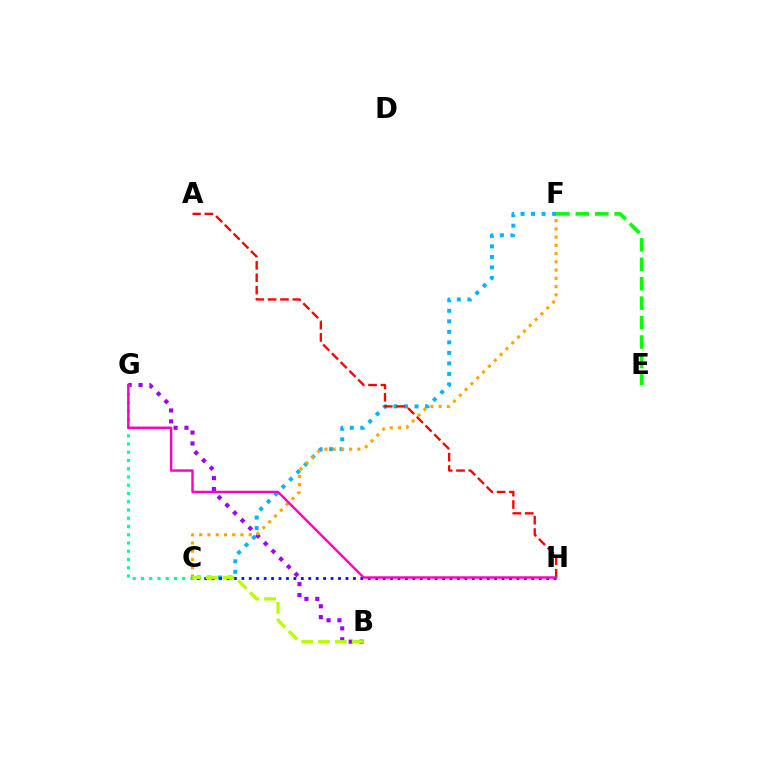{('B', 'G'): [{'color': '#9b00ff', 'line_style': 'dotted', 'thickness': 2.96}], ('C', 'F'): [{'color': '#00b5ff', 'line_style': 'dotted', 'thickness': 2.86}, {'color': '#ffa500', 'line_style': 'dotted', 'thickness': 2.24}], ('E', 'F'): [{'color': '#08ff00', 'line_style': 'dashed', 'thickness': 2.64}], ('C', 'G'): [{'color': '#00ff9d', 'line_style': 'dotted', 'thickness': 2.24}], ('A', 'H'): [{'color': '#ff0000', 'line_style': 'dashed', 'thickness': 1.68}], ('C', 'H'): [{'color': '#0010ff', 'line_style': 'dotted', 'thickness': 2.02}], ('G', 'H'): [{'color': '#ff00bd', 'line_style': 'solid', 'thickness': 1.75}], ('B', 'C'): [{'color': '#b3ff00', 'line_style': 'dashed', 'thickness': 2.29}]}